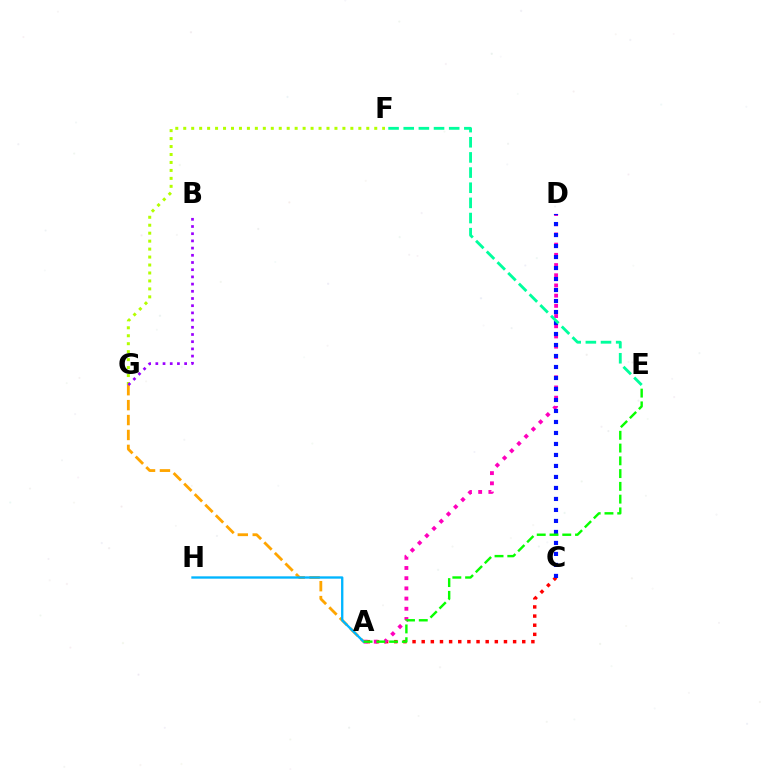{('A', 'G'): [{'color': '#ffa500', 'line_style': 'dashed', 'thickness': 2.03}], ('A', 'C'): [{'color': '#ff0000', 'line_style': 'dotted', 'thickness': 2.48}], ('A', 'D'): [{'color': '#ff00bd', 'line_style': 'dotted', 'thickness': 2.77}], ('C', 'D'): [{'color': '#0010ff', 'line_style': 'dotted', 'thickness': 2.99}], ('A', 'H'): [{'color': '#00b5ff', 'line_style': 'solid', 'thickness': 1.69}], ('E', 'F'): [{'color': '#00ff9d', 'line_style': 'dashed', 'thickness': 2.06}], ('F', 'G'): [{'color': '#b3ff00', 'line_style': 'dotted', 'thickness': 2.16}], ('A', 'E'): [{'color': '#08ff00', 'line_style': 'dashed', 'thickness': 1.73}], ('B', 'G'): [{'color': '#9b00ff', 'line_style': 'dotted', 'thickness': 1.96}]}